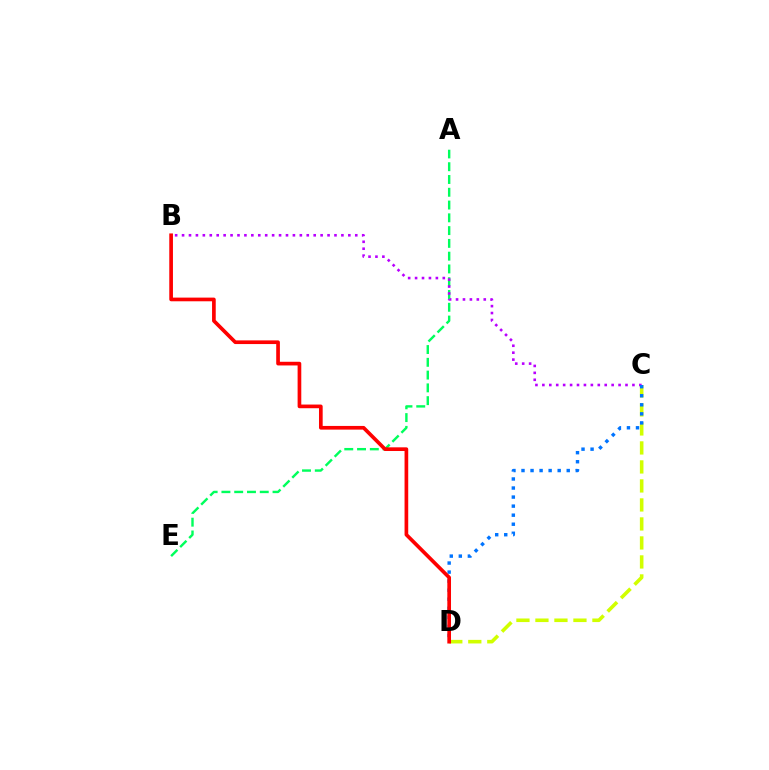{('C', 'D'): [{'color': '#d1ff00', 'line_style': 'dashed', 'thickness': 2.58}, {'color': '#0074ff', 'line_style': 'dotted', 'thickness': 2.46}], ('A', 'E'): [{'color': '#00ff5c', 'line_style': 'dashed', 'thickness': 1.74}], ('B', 'C'): [{'color': '#b900ff', 'line_style': 'dotted', 'thickness': 1.88}], ('B', 'D'): [{'color': '#ff0000', 'line_style': 'solid', 'thickness': 2.65}]}